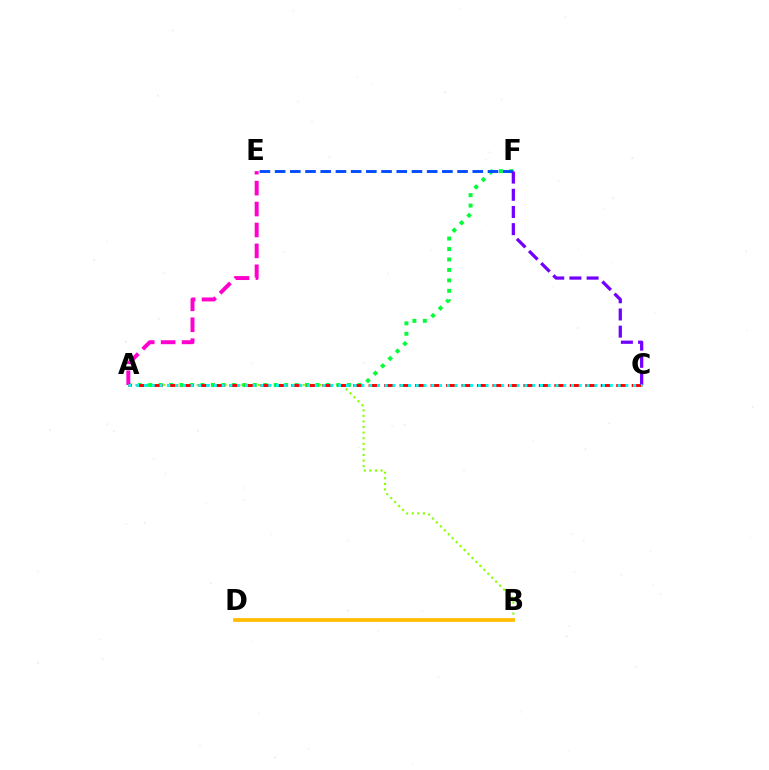{('A', 'B'): [{'color': '#84ff00', 'line_style': 'dotted', 'thickness': 1.52}], ('A', 'F'): [{'color': '#00ff39', 'line_style': 'dotted', 'thickness': 2.84}], ('A', 'C'): [{'color': '#ff0000', 'line_style': 'dashed', 'thickness': 2.1}, {'color': '#00fff6', 'line_style': 'dotted', 'thickness': 2.11}], ('A', 'E'): [{'color': '#ff00cf', 'line_style': 'dashed', 'thickness': 2.84}], ('E', 'F'): [{'color': '#004bff', 'line_style': 'dashed', 'thickness': 2.07}], ('C', 'F'): [{'color': '#7200ff', 'line_style': 'dashed', 'thickness': 2.33}], ('B', 'D'): [{'color': '#ffbd00', 'line_style': 'solid', 'thickness': 2.7}]}